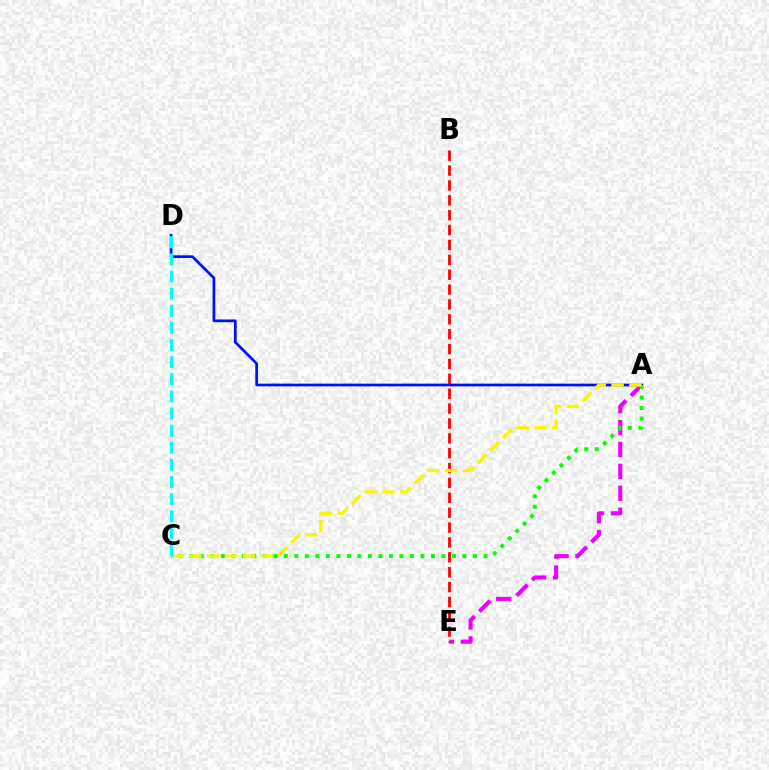{('A', 'D'): [{'color': '#0010ff', 'line_style': 'solid', 'thickness': 1.96}], ('A', 'E'): [{'color': '#ee00ff', 'line_style': 'dashed', 'thickness': 2.97}], ('A', 'C'): [{'color': '#08ff00', 'line_style': 'dotted', 'thickness': 2.85}, {'color': '#fcf500', 'line_style': 'dashed', 'thickness': 2.43}], ('B', 'E'): [{'color': '#ff0000', 'line_style': 'dashed', 'thickness': 2.02}], ('C', 'D'): [{'color': '#00fff6', 'line_style': 'dashed', 'thickness': 2.33}]}